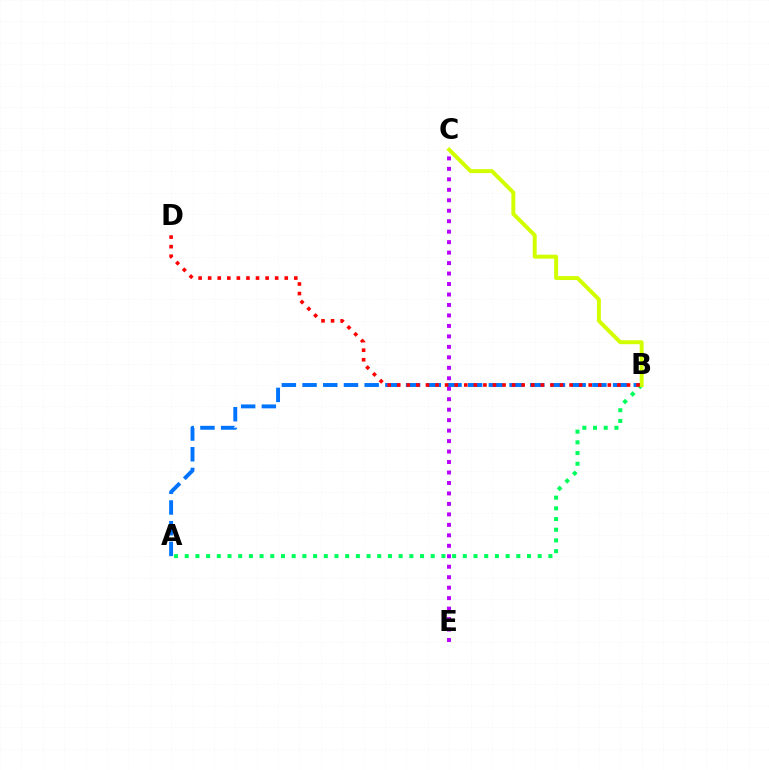{('A', 'B'): [{'color': '#0074ff', 'line_style': 'dashed', 'thickness': 2.81}, {'color': '#00ff5c', 'line_style': 'dotted', 'thickness': 2.91}], ('C', 'E'): [{'color': '#b900ff', 'line_style': 'dotted', 'thickness': 2.84}], ('B', 'C'): [{'color': '#d1ff00', 'line_style': 'solid', 'thickness': 2.84}], ('B', 'D'): [{'color': '#ff0000', 'line_style': 'dotted', 'thickness': 2.6}]}